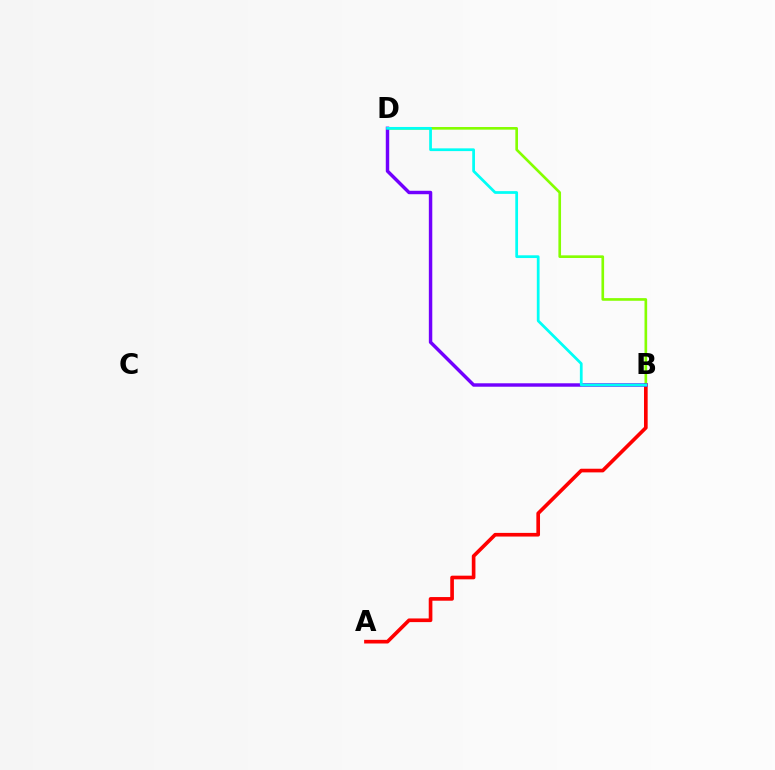{('A', 'B'): [{'color': '#ff0000', 'line_style': 'solid', 'thickness': 2.63}], ('B', 'D'): [{'color': '#84ff00', 'line_style': 'solid', 'thickness': 1.91}, {'color': '#7200ff', 'line_style': 'solid', 'thickness': 2.47}, {'color': '#00fff6', 'line_style': 'solid', 'thickness': 1.98}]}